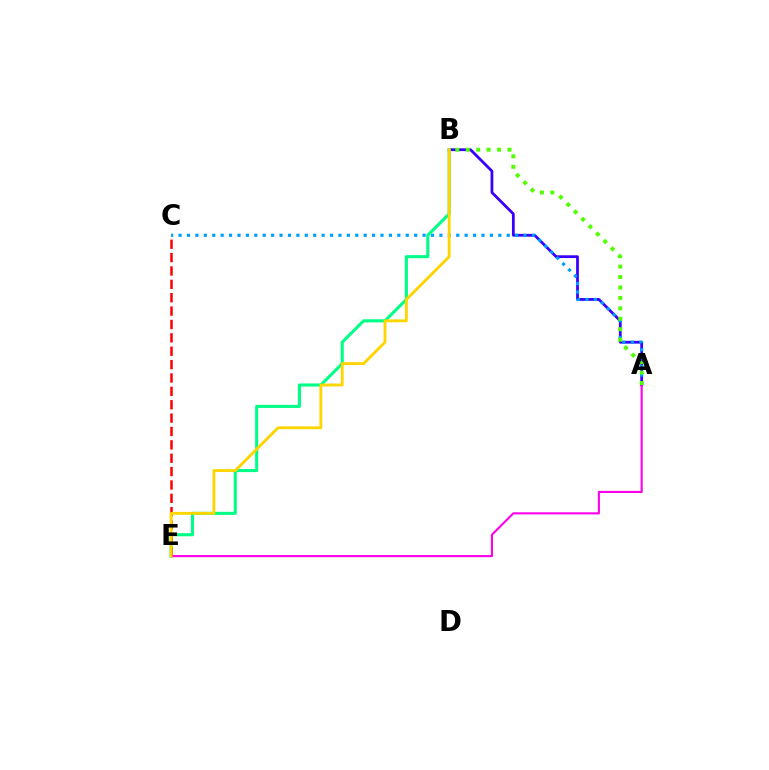{('A', 'B'): [{'color': '#3700ff', 'line_style': 'solid', 'thickness': 2.0}, {'color': '#4fff00', 'line_style': 'dotted', 'thickness': 2.84}], ('A', 'C'): [{'color': '#009eff', 'line_style': 'dotted', 'thickness': 2.29}], ('B', 'E'): [{'color': '#00ff86', 'line_style': 'solid', 'thickness': 2.22}, {'color': '#ffd500', 'line_style': 'solid', 'thickness': 2.06}], ('A', 'E'): [{'color': '#ff00ed', 'line_style': 'solid', 'thickness': 1.52}], ('C', 'E'): [{'color': '#ff0000', 'line_style': 'dashed', 'thickness': 1.82}]}